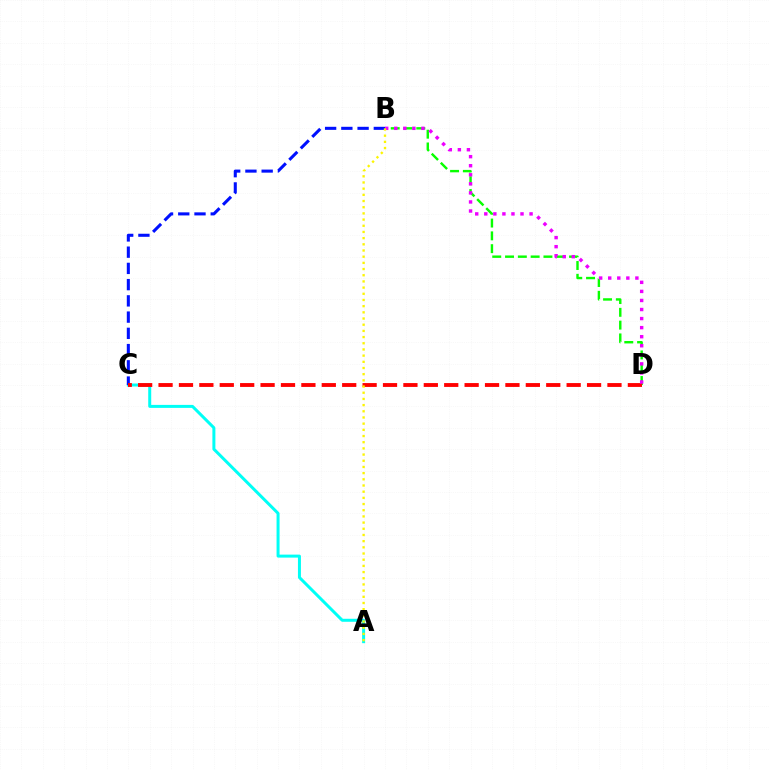{('A', 'C'): [{'color': '#00fff6', 'line_style': 'solid', 'thickness': 2.16}], ('B', 'C'): [{'color': '#0010ff', 'line_style': 'dashed', 'thickness': 2.21}], ('B', 'D'): [{'color': '#08ff00', 'line_style': 'dashed', 'thickness': 1.74}, {'color': '#ee00ff', 'line_style': 'dotted', 'thickness': 2.46}], ('C', 'D'): [{'color': '#ff0000', 'line_style': 'dashed', 'thickness': 2.77}], ('A', 'B'): [{'color': '#fcf500', 'line_style': 'dotted', 'thickness': 1.68}]}